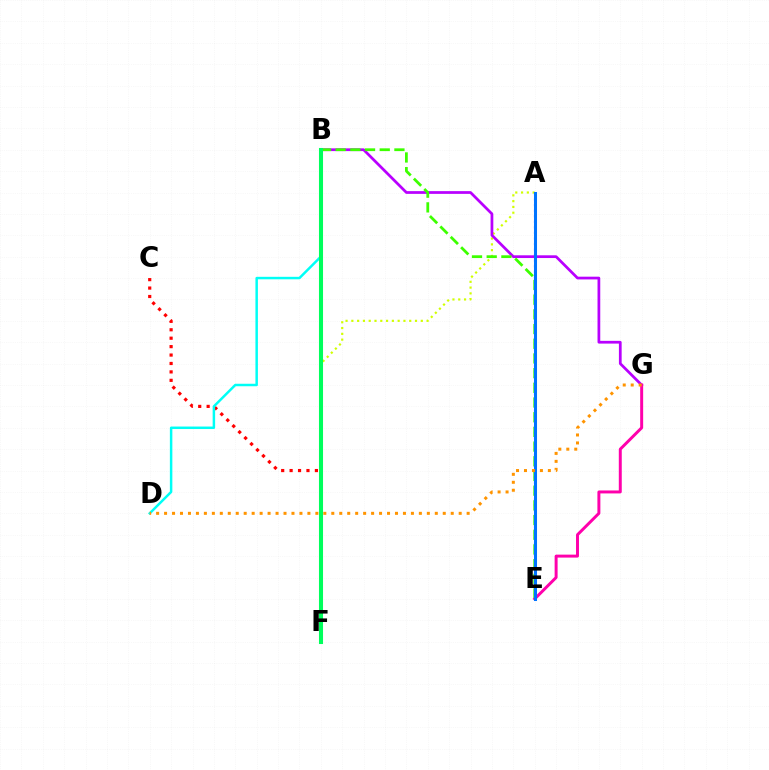{('C', 'F'): [{'color': '#ff0000', 'line_style': 'dotted', 'thickness': 2.29}], ('A', 'F'): [{'color': '#d1ff00', 'line_style': 'dotted', 'thickness': 1.57}], ('B', 'G'): [{'color': '#b900ff', 'line_style': 'solid', 'thickness': 1.97}], ('B', 'E'): [{'color': '#3dff00', 'line_style': 'dashed', 'thickness': 2.0}], ('E', 'G'): [{'color': '#ff00ac', 'line_style': 'solid', 'thickness': 2.13}], ('A', 'E'): [{'color': '#2500ff', 'line_style': 'dotted', 'thickness': 1.51}, {'color': '#0074ff', 'line_style': 'solid', 'thickness': 2.18}], ('B', 'D'): [{'color': '#00fff6', 'line_style': 'solid', 'thickness': 1.79}], ('B', 'F'): [{'color': '#00ff5c', 'line_style': 'solid', 'thickness': 2.93}], ('D', 'G'): [{'color': '#ff9400', 'line_style': 'dotted', 'thickness': 2.16}]}